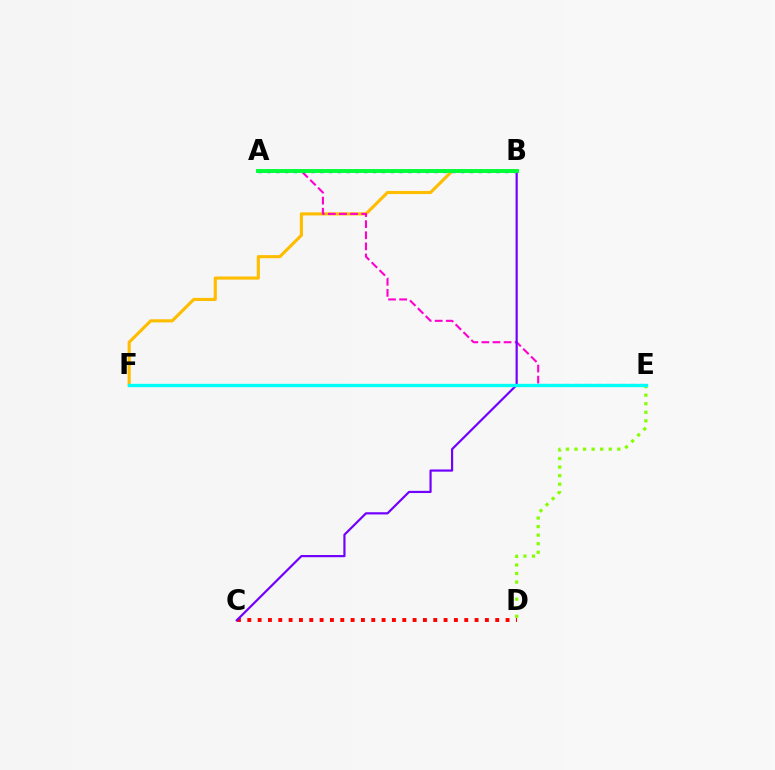{('B', 'F'): [{'color': '#ffbd00', 'line_style': 'solid', 'thickness': 2.25}], ('C', 'D'): [{'color': '#ff0000', 'line_style': 'dotted', 'thickness': 2.81}], ('A', 'E'): [{'color': '#ff00cf', 'line_style': 'dashed', 'thickness': 1.51}], ('A', 'B'): [{'color': '#004bff', 'line_style': 'dotted', 'thickness': 2.39}, {'color': '#00ff39', 'line_style': 'solid', 'thickness': 2.82}], ('B', 'C'): [{'color': '#7200ff', 'line_style': 'solid', 'thickness': 1.58}], ('D', 'E'): [{'color': '#84ff00', 'line_style': 'dotted', 'thickness': 2.32}], ('E', 'F'): [{'color': '#00fff6', 'line_style': 'solid', 'thickness': 2.39}]}